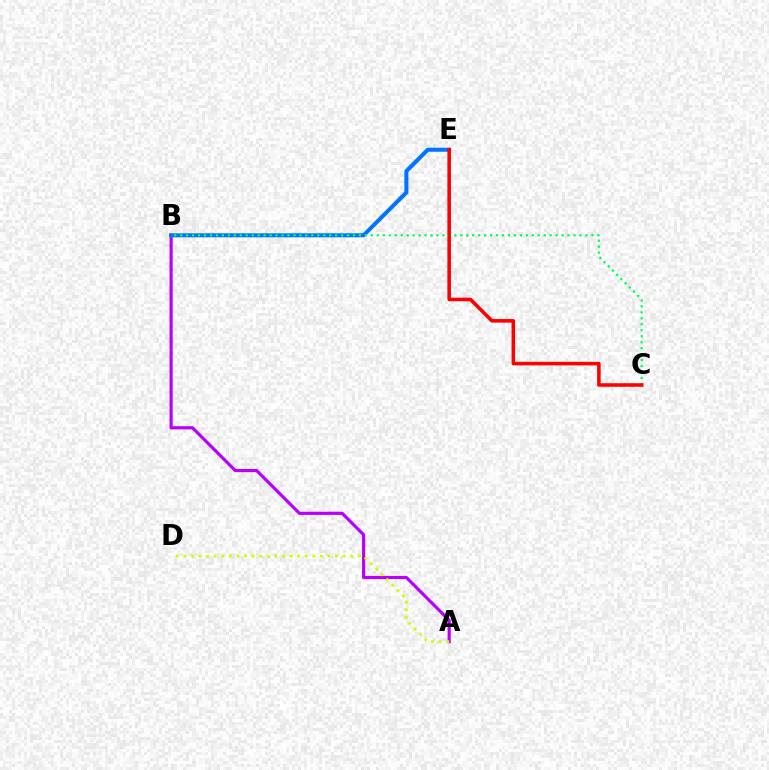{('A', 'B'): [{'color': '#b900ff', 'line_style': 'solid', 'thickness': 2.28}], ('A', 'D'): [{'color': '#d1ff00', 'line_style': 'dotted', 'thickness': 2.06}], ('B', 'E'): [{'color': '#0074ff', 'line_style': 'solid', 'thickness': 2.91}], ('B', 'C'): [{'color': '#00ff5c', 'line_style': 'dotted', 'thickness': 1.62}], ('C', 'E'): [{'color': '#ff0000', 'line_style': 'solid', 'thickness': 2.56}]}